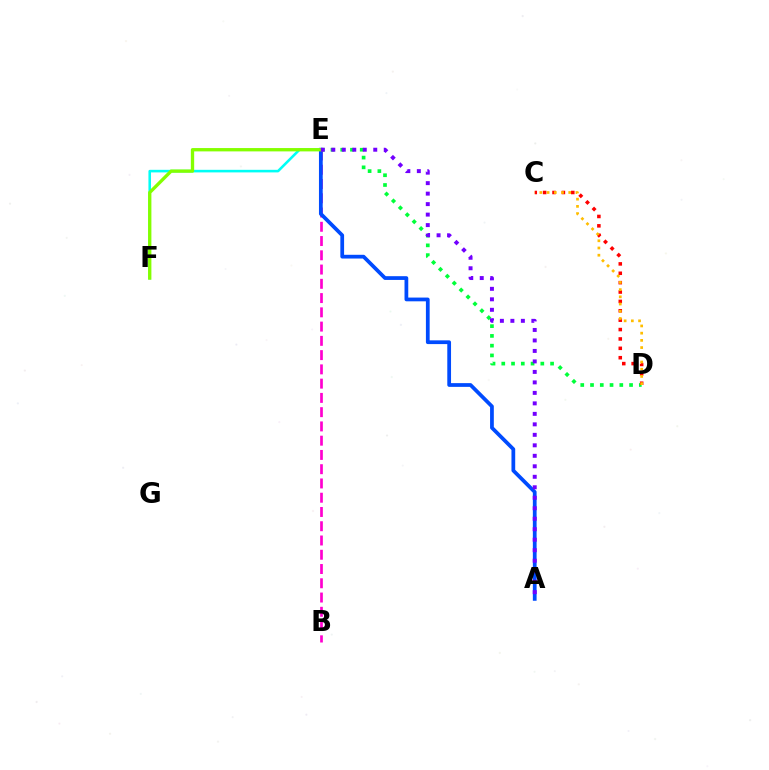{('E', 'F'): [{'color': '#00fff6', 'line_style': 'solid', 'thickness': 1.86}, {'color': '#84ff00', 'line_style': 'solid', 'thickness': 2.4}], ('D', 'E'): [{'color': '#00ff39', 'line_style': 'dotted', 'thickness': 2.65}], ('B', 'E'): [{'color': '#ff00cf', 'line_style': 'dashed', 'thickness': 1.94}], ('C', 'D'): [{'color': '#ff0000', 'line_style': 'dotted', 'thickness': 2.55}, {'color': '#ffbd00', 'line_style': 'dotted', 'thickness': 1.96}], ('A', 'E'): [{'color': '#004bff', 'line_style': 'solid', 'thickness': 2.7}, {'color': '#7200ff', 'line_style': 'dotted', 'thickness': 2.85}]}